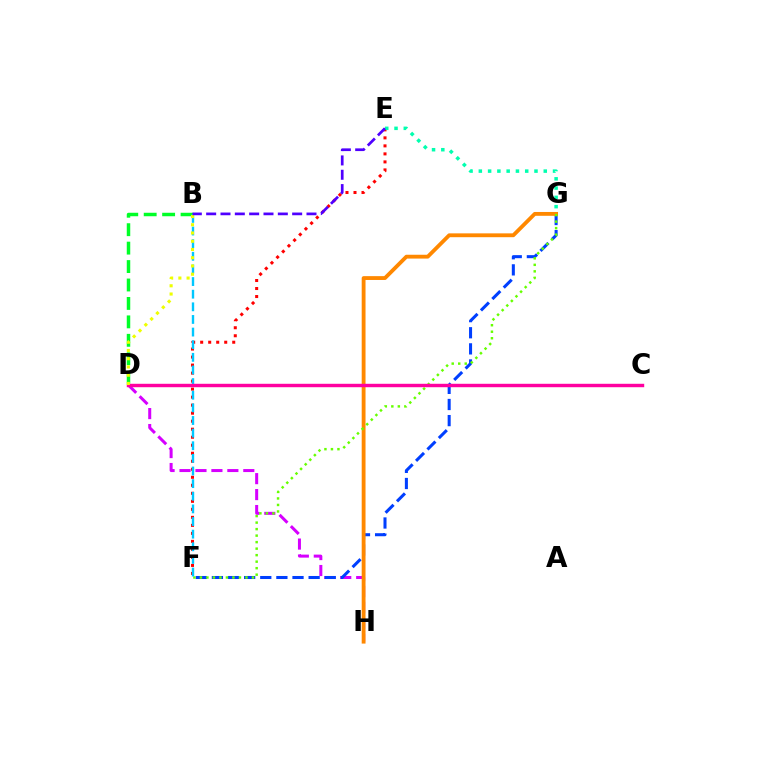{('D', 'H'): [{'color': '#d600ff', 'line_style': 'dashed', 'thickness': 2.17}], ('B', 'D'): [{'color': '#00ff27', 'line_style': 'dashed', 'thickness': 2.5}, {'color': '#eeff00', 'line_style': 'dotted', 'thickness': 2.24}], ('E', 'F'): [{'color': '#ff0000', 'line_style': 'dotted', 'thickness': 2.18}], ('F', 'G'): [{'color': '#003fff', 'line_style': 'dashed', 'thickness': 2.19}, {'color': '#66ff00', 'line_style': 'dotted', 'thickness': 1.77}], ('G', 'H'): [{'color': '#ff8800', 'line_style': 'solid', 'thickness': 2.76}], ('B', 'F'): [{'color': '#00c7ff', 'line_style': 'dashed', 'thickness': 1.72}], ('E', 'G'): [{'color': '#00ffaf', 'line_style': 'dotted', 'thickness': 2.52}], ('C', 'D'): [{'color': '#ff00a0', 'line_style': 'solid', 'thickness': 2.47}], ('B', 'E'): [{'color': '#4f00ff', 'line_style': 'dashed', 'thickness': 1.95}]}